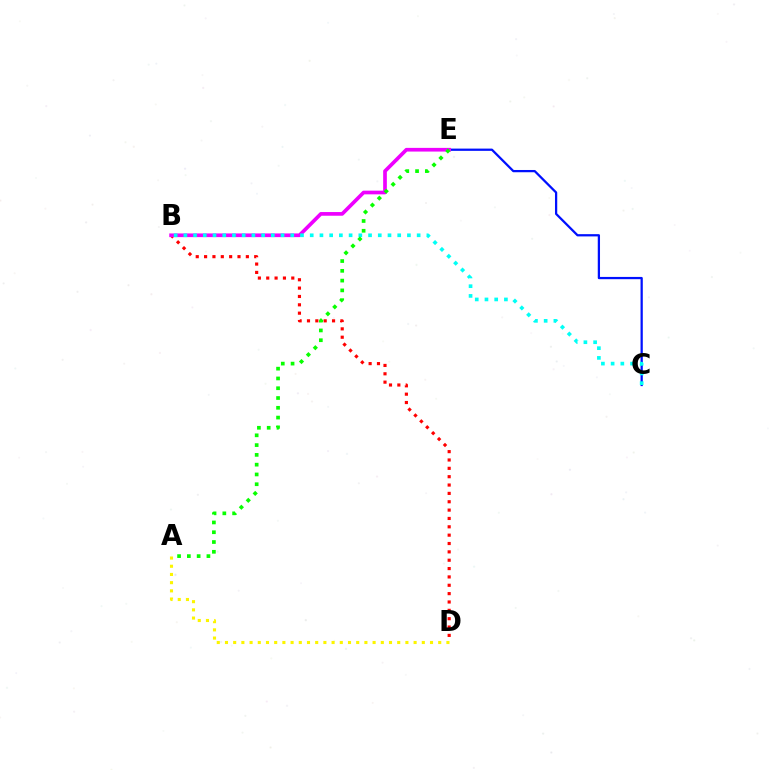{('C', 'E'): [{'color': '#0010ff', 'line_style': 'solid', 'thickness': 1.62}], ('B', 'D'): [{'color': '#ff0000', 'line_style': 'dotted', 'thickness': 2.27}], ('B', 'E'): [{'color': '#ee00ff', 'line_style': 'solid', 'thickness': 2.66}], ('B', 'C'): [{'color': '#00fff6', 'line_style': 'dotted', 'thickness': 2.64}], ('A', 'D'): [{'color': '#fcf500', 'line_style': 'dotted', 'thickness': 2.23}], ('A', 'E'): [{'color': '#08ff00', 'line_style': 'dotted', 'thickness': 2.66}]}